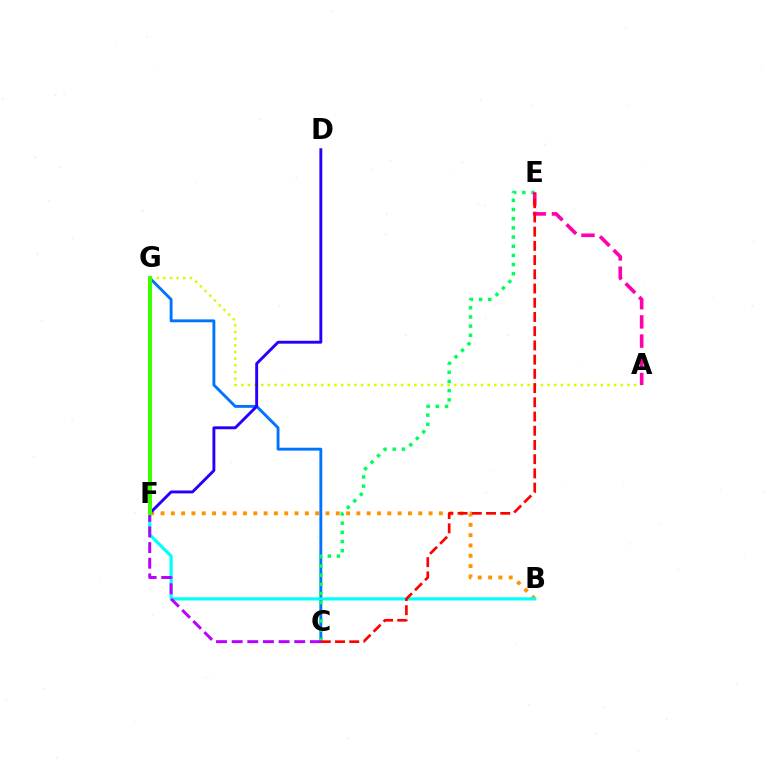{('B', 'F'): [{'color': '#ff9400', 'line_style': 'dotted', 'thickness': 2.8}, {'color': '#00fff6', 'line_style': 'solid', 'thickness': 2.29}], ('C', 'G'): [{'color': '#0074ff', 'line_style': 'solid', 'thickness': 2.08}], ('A', 'G'): [{'color': '#d1ff00', 'line_style': 'dotted', 'thickness': 1.81}], ('C', 'E'): [{'color': '#00ff5c', 'line_style': 'dotted', 'thickness': 2.49}, {'color': '#ff0000', 'line_style': 'dashed', 'thickness': 1.93}], ('A', 'E'): [{'color': '#ff00ac', 'line_style': 'dashed', 'thickness': 2.61}], ('D', 'F'): [{'color': '#2500ff', 'line_style': 'solid', 'thickness': 2.08}], ('C', 'F'): [{'color': '#b900ff', 'line_style': 'dashed', 'thickness': 2.13}], ('F', 'G'): [{'color': '#3dff00', 'line_style': 'solid', 'thickness': 2.92}]}